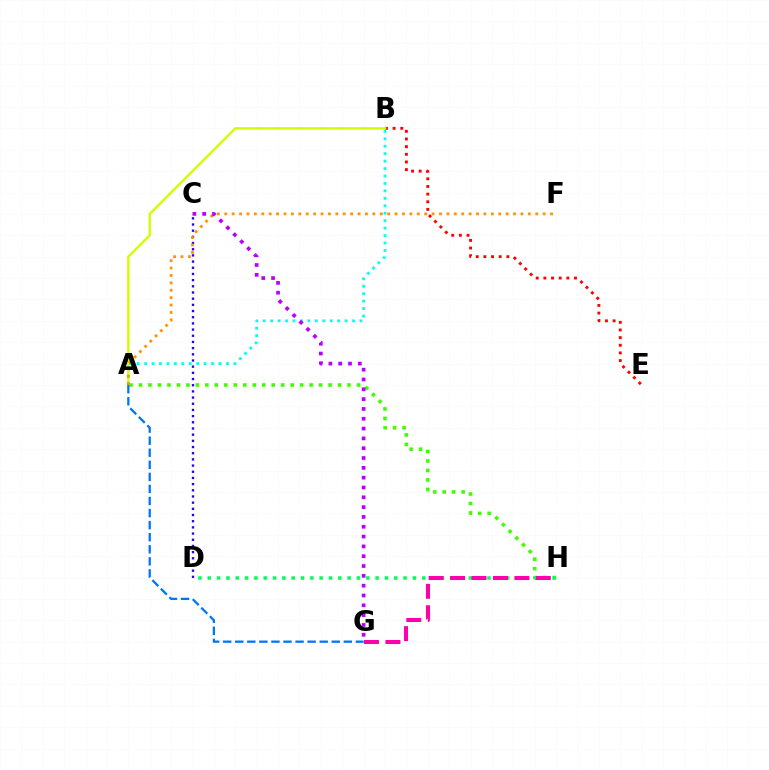{('A', 'H'): [{'color': '#3dff00', 'line_style': 'dotted', 'thickness': 2.58}], ('D', 'H'): [{'color': '#00ff5c', 'line_style': 'dotted', 'thickness': 2.53}], ('C', 'D'): [{'color': '#2500ff', 'line_style': 'dotted', 'thickness': 1.68}], ('G', 'H'): [{'color': '#ff00ac', 'line_style': 'dashed', 'thickness': 2.91}], ('B', 'E'): [{'color': '#ff0000', 'line_style': 'dotted', 'thickness': 2.08}], ('A', 'B'): [{'color': '#d1ff00', 'line_style': 'solid', 'thickness': 1.74}, {'color': '#00fff6', 'line_style': 'dotted', 'thickness': 2.02}], ('A', 'G'): [{'color': '#0074ff', 'line_style': 'dashed', 'thickness': 1.64}], ('A', 'F'): [{'color': '#ff9400', 'line_style': 'dotted', 'thickness': 2.01}], ('C', 'G'): [{'color': '#b900ff', 'line_style': 'dotted', 'thickness': 2.67}]}